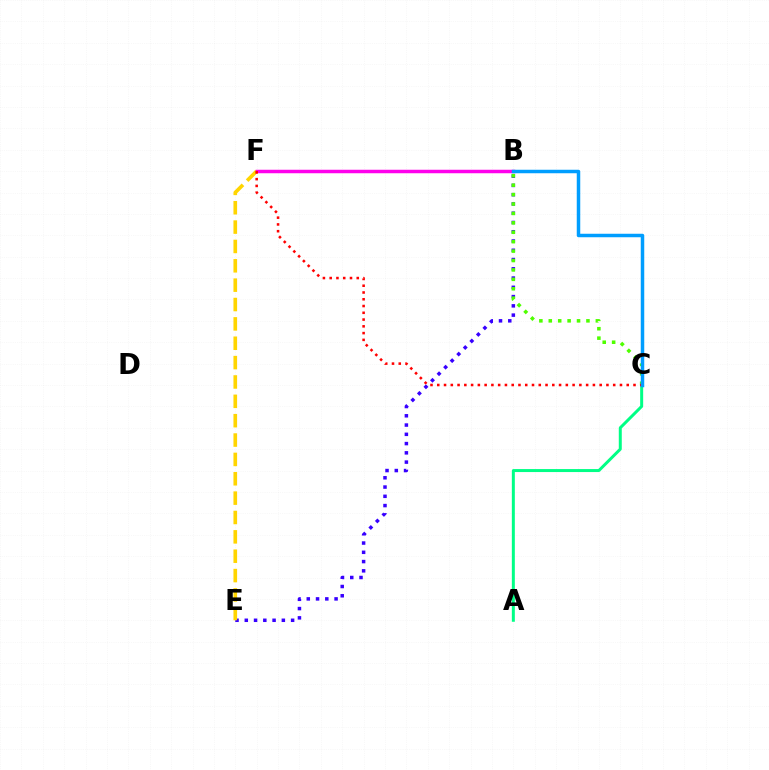{('B', 'E'): [{'color': '#3700ff', 'line_style': 'dotted', 'thickness': 2.52}], ('B', 'C'): [{'color': '#4fff00', 'line_style': 'dotted', 'thickness': 2.56}, {'color': '#009eff', 'line_style': 'solid', 'thickness': 2.52}], ('A', 'C'): [{'color': '#00ff86', 'line_style': 'solid', 'thickness': 2.15}], ('E', 'F'): [{'color': '#ffd500', 'line_style': 'dashed', 'thickness': 2.63}], ('B', 'F'): [{'color': '#ff00ed', 'line_style': 'solid', 'thickness': 2.52}], ('C', 'F'): [{'color': '#ff0000', 'line_style': 'dotted', 'thickness': 1.84}]}